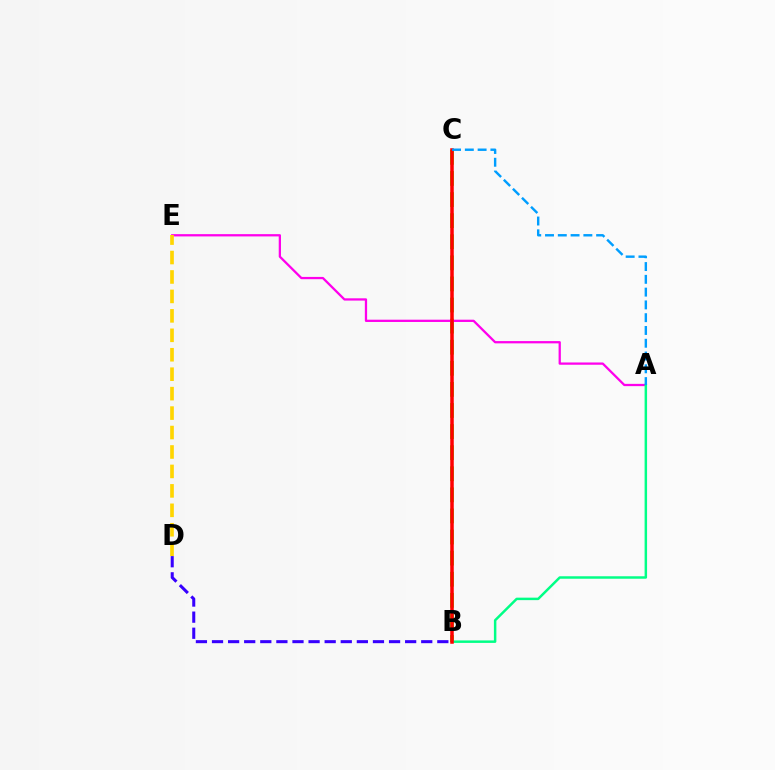{('B', 'C'): [{'color': '#4fff00', 'line_style': 'dashed', 'thickness': 2.87}, {'color': '#ff0000', 'line_style': 'solid', 'thickness': 2.54}], ('B', 'D'): [{'color': '#3700ff', 'line_style': 'dashed', 'thickness': 2.19}], ('A', 'E'): [{'color': '#ff00ed', 'line_style': 'solid', 'thickness': 1.64}], ('A', 'B'): [{'color': '#00ff86', 'line_style': 'solid', 'thickness': 1.79}], ('D', 'E'): [{'color': '#ffd500', 'line_style': 'dashed', 'thickness': 2.64}], ('A', 'C'): [{'color': '#009eff', 'line_style': 'dashed', 'thickness': 1.74}]}